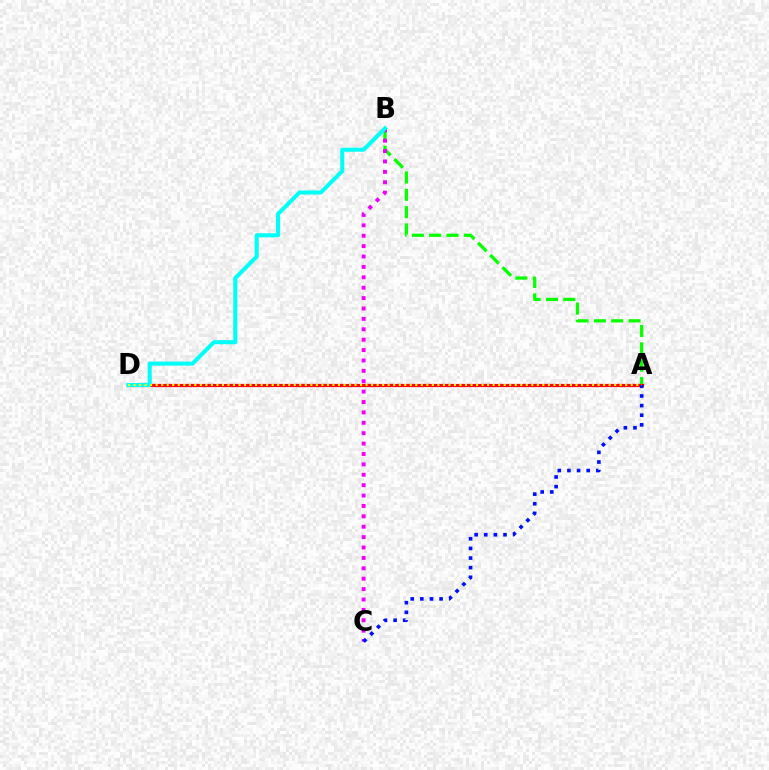{('A', 'B'): [{'color': '#08ff00', 'line_style': 'dashed', 'thickness': 2.35}], ('A', 'D'): [{'color': '#ff0000', 'line_style': 'solid', 'thickness': 2.3}, {'color': '#fcf500', 'line_style': 'dotted', 'thickness': 1.5}], ('B', 'C'): [{'color': '#ee00ff', 'line_style': 'dotted', 'thickness': 2.82}], ('B', 'D'): [{'color': '#00fff6', 'line_style': 'solid', 'thickness': 2.92}], ('A', 'C'): [{'color': '#0010ff', 'line_style': 'dotted', 'thickness': 2.62}]}